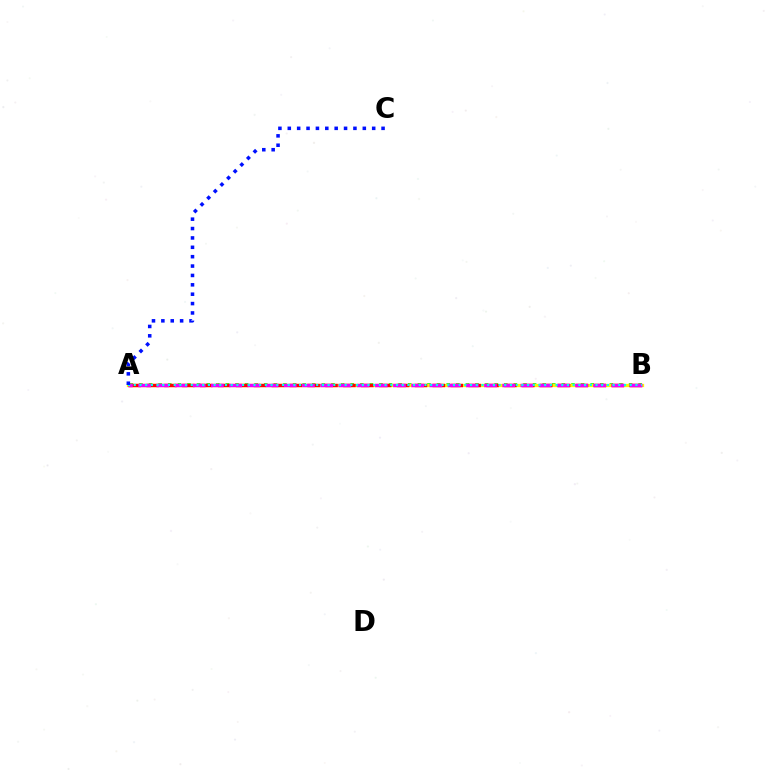{('A', 'B'): [{'color': '#08ff00', 'line_style': 'dotted', 'thickness': 2.61}, {'color': '#fcf500', 'line_style': 'solid', 'thickness': 2.36}, {'color': '#ff0000', 'line_style': 'dashed', 'thickness': 2.43}, {'color': '#ee00ff', 'line_style': 'dashed', 'thickness': 2.47}, {'color': '#00fff6', 'line_style': 'dotted', 'thickness': 1.55}], ('A', 'C'): [{'color': '#0010ff', 'line_style': 'dotted', 'thickness': 2.55}]}